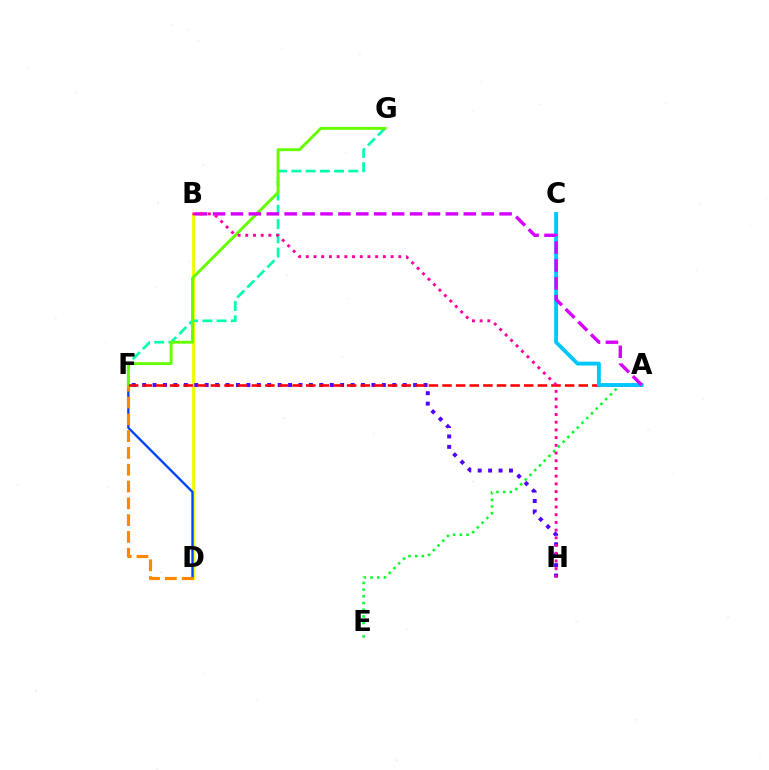{('B', 'D'): [{'color': '#eeff00', 'line_style': 'solid', 'thickness': 2.08}], ('F', 'G'): [{'color': '#00ffaf', 'line_style': 'dashed', 'thickness': 1.94}, {'color': '#66ff00', 'line_style': 'solid', 'thickness': 2.09}], ('D', 'F'): [{'color': '#003fff', 'line_style': 'solid', 'thickness': 1.67}, {'color': '#ff8800', 'line_style': 'dashed', 'thickness': 2.28}], ('F', 'H'): [{'color': '#4f00ff', 'line_style': 'dotted', 'thickness': 2.83}], ('A', 'E'): [{'color': '#00ff27', 'line_style': 'dotted', 'thickness': 1.82}], ('A', 'F'): [{'color': '#ff0000', 'line_style': 'dashed', 'thickness': 1.85}], ('A', 'C'): [{'color': '#00c7ff', 'line_style': 'solid', 'thickness': 2.78}], ('A', 'B'): [{'color': '#d600ff', 'line_style': 'dashed', 'thickness': 2.43}], ('B', 'H'): [{'color': '#ff00a0', 'line_style': 'dotted', 'thickness': 2.09}]}